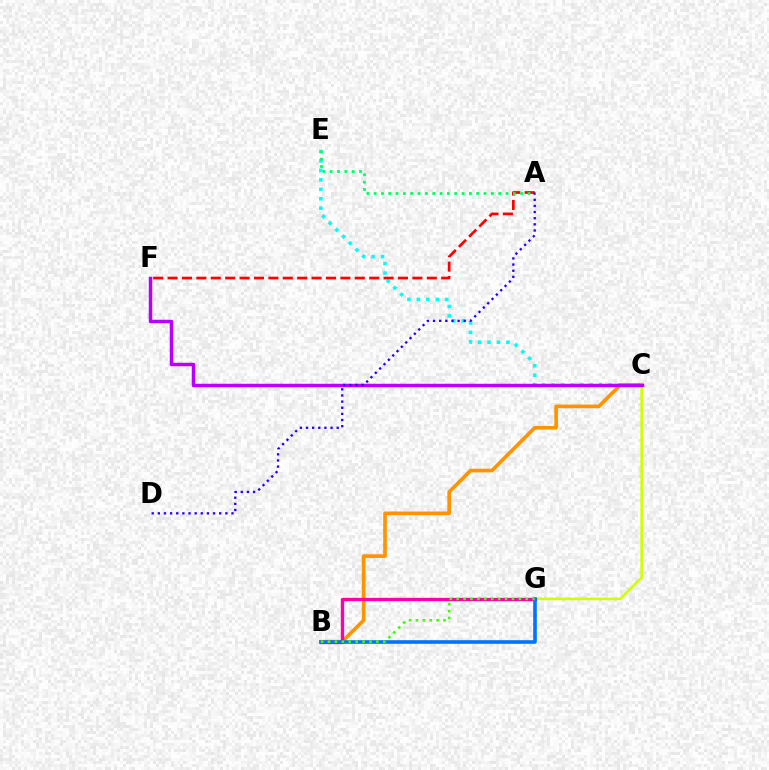{('C', 'E'): [{'color': '#00fff6', 'line_style': 'dotted', 'thickness': 2.57}], ('B', 'C'): [{'color': '#ff9400', 'line_style': 'solid', 'thickness': 2.63}], ('A', 'F'): [{'color': '#ff0000', 'line_style': 'dashed', 'thickness': 1.96}], ('C', 'G'): [{'color': '#d1ff00', 'line_style': 'solid', 'thickness': 1.88}], ('B', 'G'): [{'color': '#ff00ac', 'line_style': 'solid', 'thickness': 2.4}, {'color': '#0074ff', 'line_style': 'solid', 'thickness': 2.6}, {'color': '#3dff00', 'line_style': 'dotted', 'thickness': 1.88}], ('C', 'F'): [{'color': '#b900ff', 'line_style': 'solid', 'thickness': 2.5}], ('A', 'D'): [{'color': '#2500ff', 'line_style': 'dotted', 'thickness': 1.67}], ('A', 'E'): [{'color': '#00ff5c', 'line_style': 'dotted', 'thickness': 1.99}]}